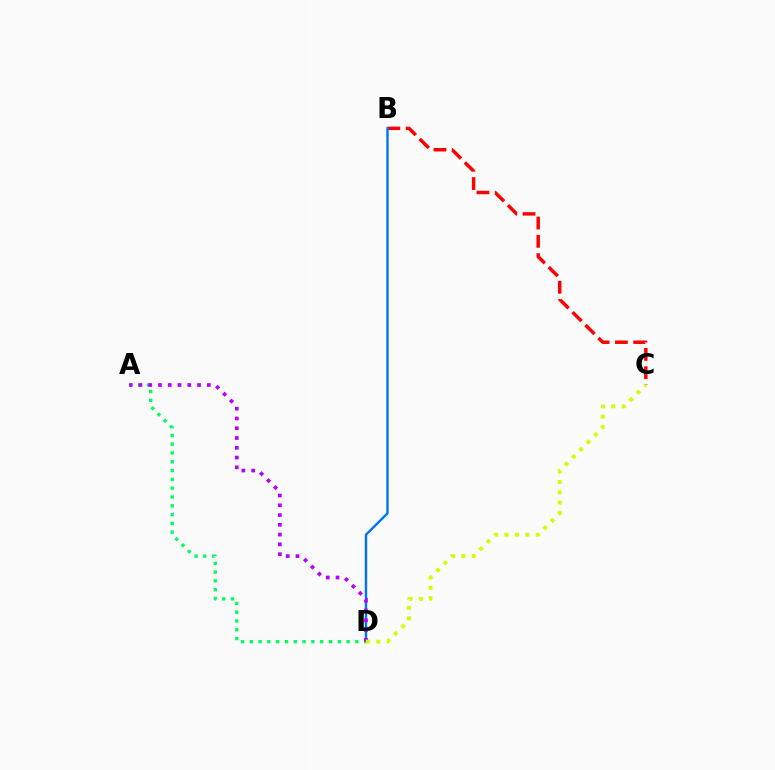{('B', 'C'): [{'color': '#ff0000', 'line_style': 'dashed', 'thickness': 2.49}], ('B', 'D'): [{'color': '#0074ff', 'line_style': 'solid', 'thickness': 1.75}], ('A', 'D'): [{'color': '#00ff5c', 'line_style': 'dotted', 'thickness': 2.39}, {'color': '#b900ff', 'line_style': 'dotted', 'thickness': 2.66}], ('C', 'D'): [{'color': '#d1ff00', 'line_style': 'dotted', 'thickness': 2.82}]}